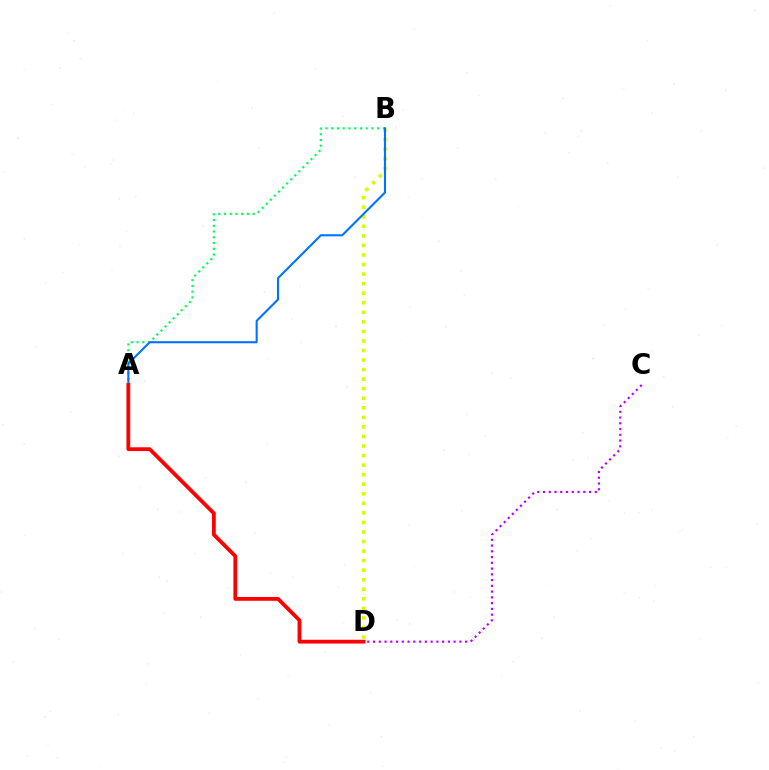{('C', 'D'): [{'color': '#b900ff', 'line_style': 'dotted', 'thickness': 1.56}], ('B', 'D'): [{'color': '#d1ff00', 'line_style': 'dotted', 'thickness': 2.59}], ('A', 'B'): [{'color': '#00ff5c', 'line_style': 'dotted', 'thickness': 1.56}, {'color': '#0074ff', 'line_style': 'solid', 'thickness': 1.51}], ('A', 'D'): [{'color': '#ff0000', 'line_style': 'solid', 'thickness': 2.72}]}